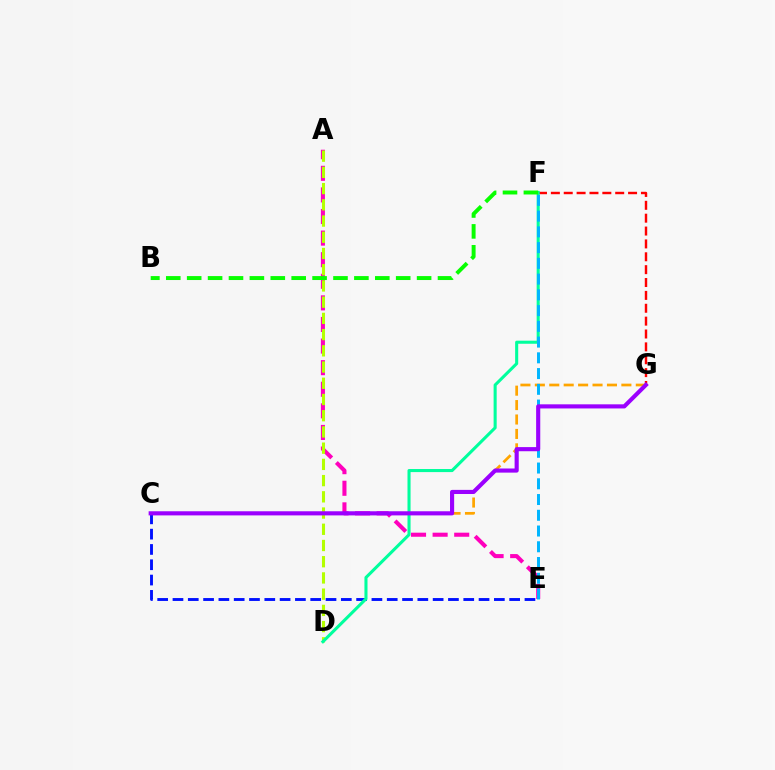{('C', 'G'): [{'color': '#ffa500', 'line_style': 'dashed', 'thickness': 1.96}, {'color': '#9b00ff', 'line_style': 'solid', 'thickness': 2.97}], ('A', 'E'): [{'color': '#ff00bd', 'line_style': 'dashed', 'thickness': 2.93}], ('A', 'D'): [{'color': '#b3ff00', 'line_style': 'dashed', 'thickness': 2.2}], ('C', 'E'): [{'color': '#0010ff', 'line_style': 'dashed', 'thickness': 2.08}], ('F', 'G'): [{'color': '#ff0000', 'line_style': 'dashed', 'thickness': 1.75}], ('D', 'F'): [{'color': '#00ff9d', 'line_style': 'solid', 'thickness': 2.21}], ('E', 'F'): [{'color': '#00b5ff', 'line_style': 'dashed', 'thickness': 2.14}], ('B', 'F'): [{'color': '#08ff00', 'line_style': 'dashed', 'thickness': 2.84}]}